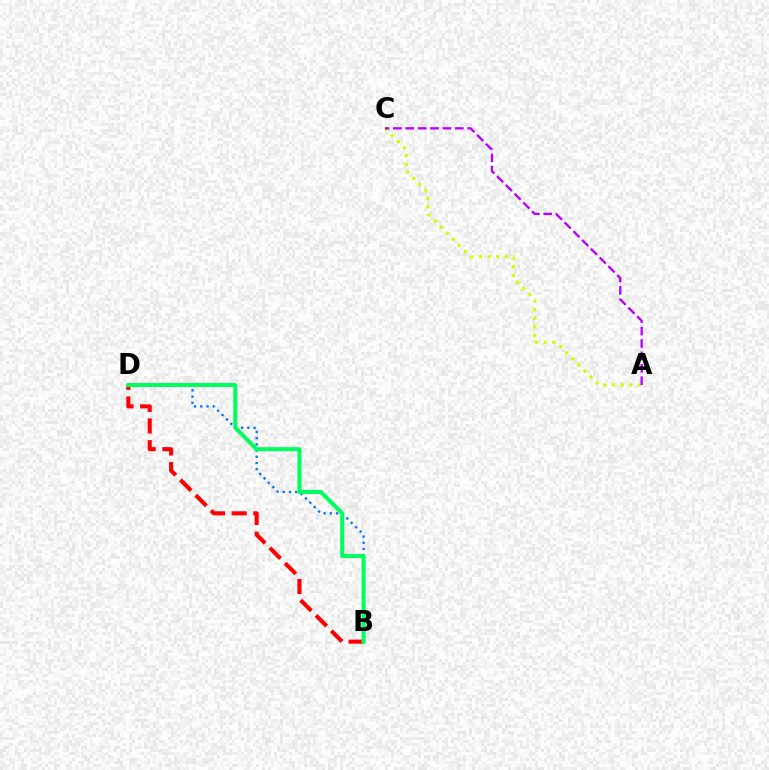{('B', 'D'): [{'color': '#0074ff', 'line_style': 'dotted', 'thickness': 1.69}, {'color': '#ff0000', 'line_style': 'dashed', 'thickness': 2.94}, {'color': '#00ff5c', 'line_style': 'solid', 'thickness': 2.9}], ('A', 'C'): [{'color': '#d1ff00', 'line_style': 'dotted', 'thickness': 2.34}, {'color': '#b900ff', 'line_style': 'dashed', 'thickness': 1.68}]}